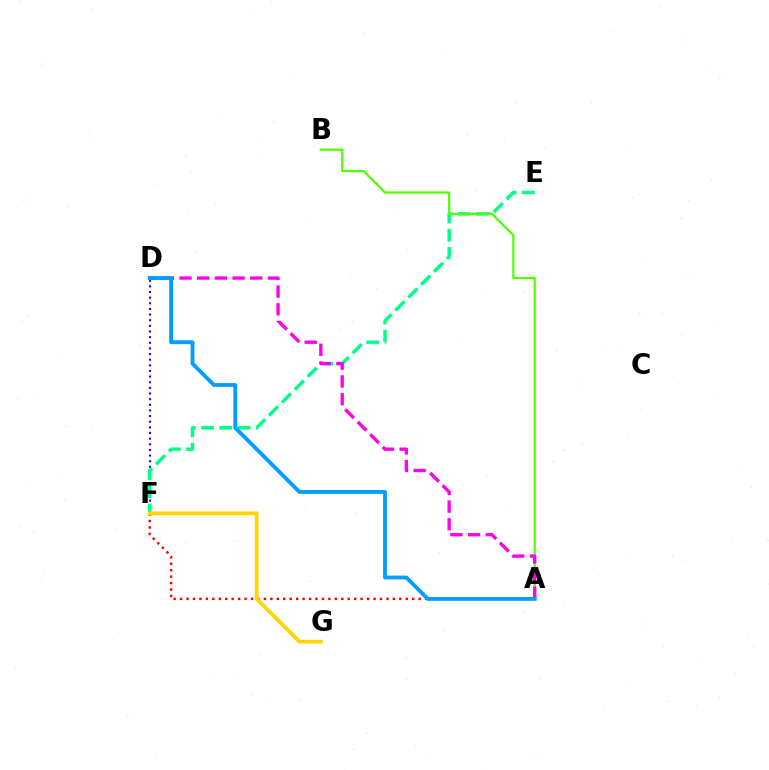{('D', 'F'): [{'color': '#3700ff', 'line_style': 'dotted', 'thickness': 1.53}], ('E', 'F'): [{'color': '#00ff86', 'line_style': 'dashed', 'thickness': 2.48}], ('A', 'F'): [{'color': '#ff0000', 'line_style': 'dotted', 'thickness': 1.75}], ('A', 'B'): [{'color': '#4fff00', 'line_style': 'solid', 'thickness': 1.6}], ('A', 'D'): [{'color': '#ff00ed', 'line_style': 'dashed', 'thickness': 2.4}, {'color': '#009eff', 'line_style': 'solid', 'thickness': 2.76}], ('F', 'G'): [{'color': '#ffd500', 'line_style': 'solid', 'thickness': 2.72}]}